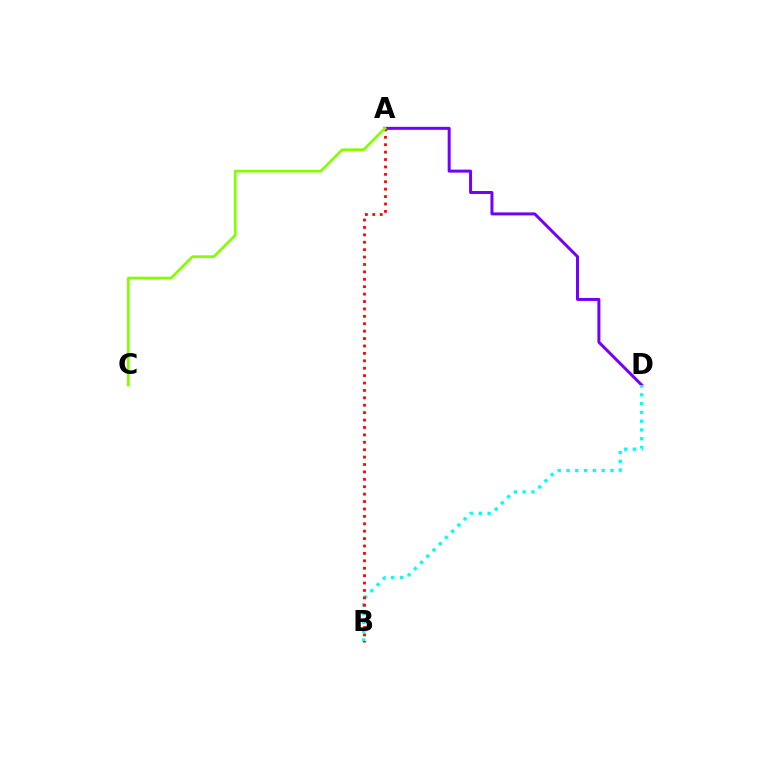{('A', 'D'): [{'color': '#7200ff', 'line_style': 'solid', 'thickness': 2.15}], ('B', 'D'): [{'color': '#00fff6', 'line_style': 'dotted', 'thickness': 2.39}], ('A', 'B'): [{'color': '#ff0000', 'line_style': 'dotted', 'thickness': 2.01}], ('A', 'C'): [{'color': '#84ff00', 'line_style': 'solid', 'thickness': 1.96}]}